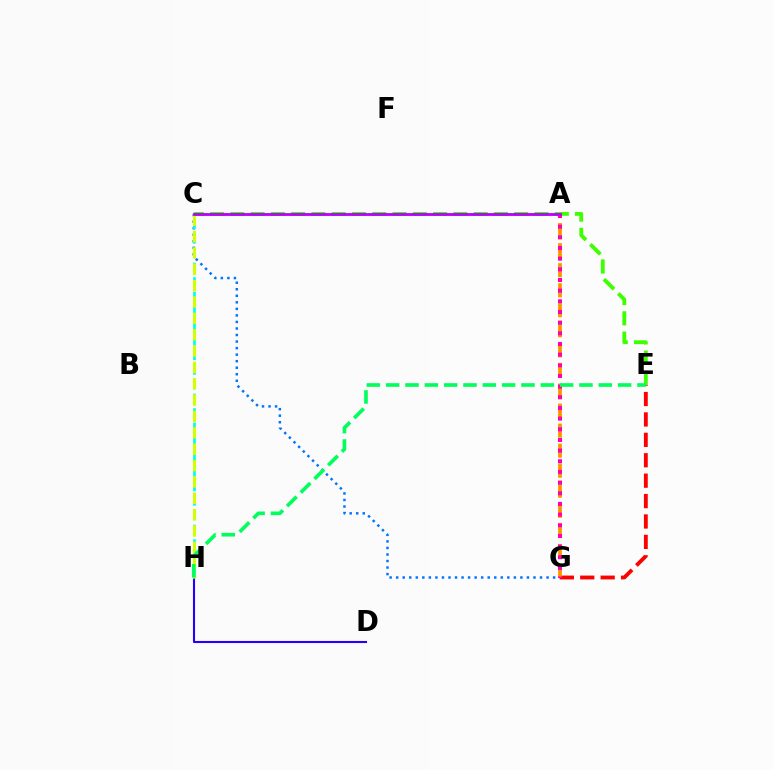{('C', 'E'): [{'color': '#3dff00', 'line_style': 'dashed', 'thickness': 2.75}], ('E', 'G'): [{'color': '#ff0000', 'line_style': 'dashed', 'thickness': 2.77}], ('C', 'G'): [{'color': '#0074ff', 'line_style': 'dotted', 'thickness': 1.78}], ('A', 'G'): [{'color': '#ff9400', 'line_style': 'dashed', 'thickness': 2.72}, {'color': '#ff00ac', 'line_style': 'dotted', 'thickness': 2.9}], ('D', 'H'): [{'color': '#2500ff', 'line_style': 'solid', 'thickness': 1.51}], ('C', 'H'): [{'color': '#00fff6', 'line_style': 'dashed', 'thickness': 1.98}, {'color': '#d1ff00', 'line_style': 'dashed', 'thickness': 2.22}], ('A', 'C'): [{'color': '#b900ff', 'line_style': 'solid', 'thickness': 2.04}], ('E', 'H'): [{'color': '#00ff5c', 'line_style': 'dashed', 'thickness': 2.63}]}